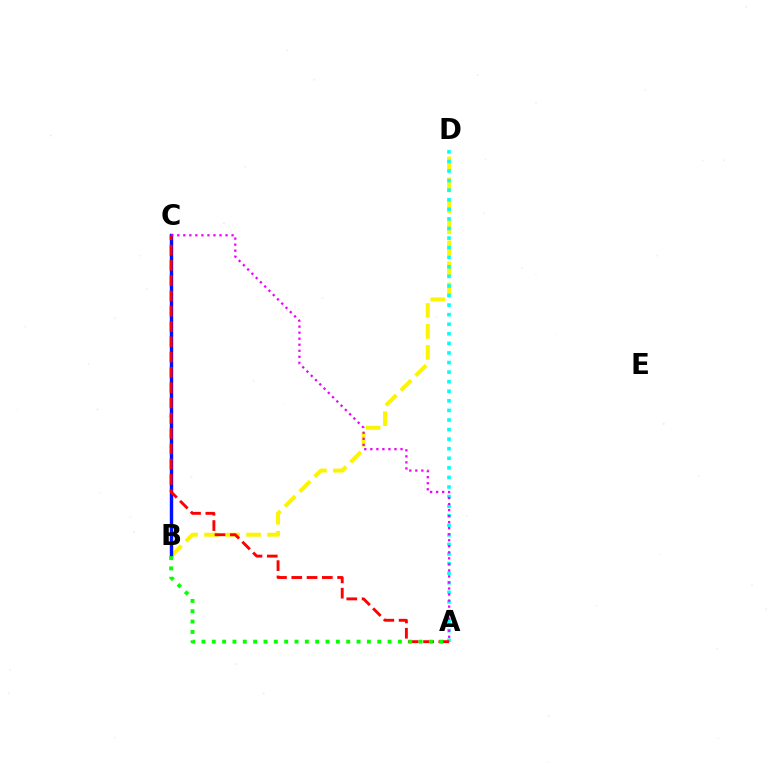{('B', 'D'): [{'color': '#fcf500', 'line_style': 'dashed', 'thickness': 2.85}], ('A', 'D'): [{'color': '#00fff6', 'line_style': 'dotted', 'thickness': 2.6}], ('B', 'C'): [{'color': '#0010ff', 'line_style': 'solid', 'thickness': 2.44}], ('A', 'C'): [{'color': '#ee00ff', 'line_style': 'dotted', 'thickness': 1.64}, {'color': '#ff0000', 'line_style': 'dashed', 'thickness': 2.08}], ('A', 'B'): [{'color': '#08ff00', 'line_style': 'dotted', 'thickness': 2.81}]}